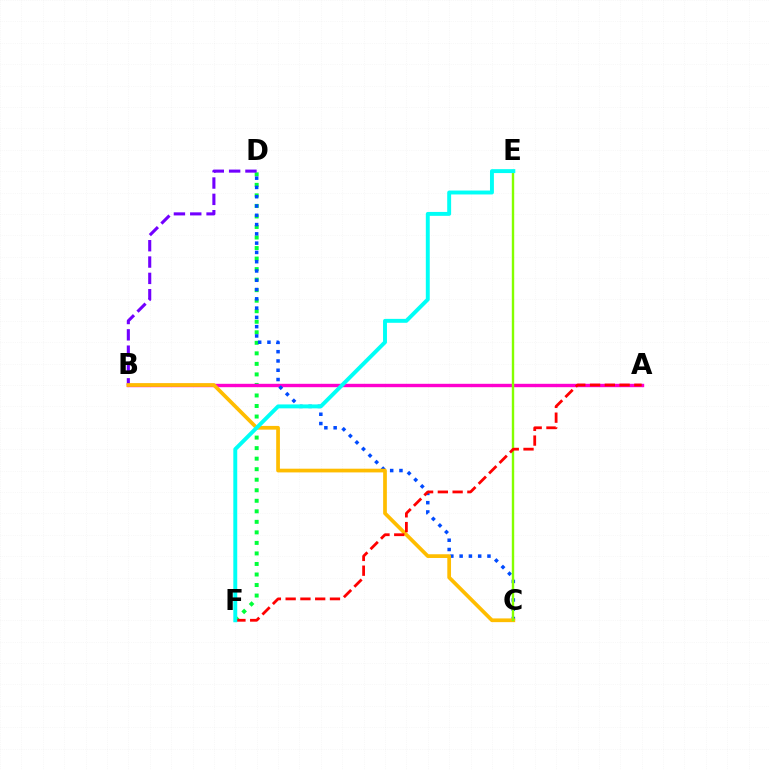{('D', 'F'): [{'color': '#00ff39', 'line_style': 'dotted', 'thickness': 2.86}], ('A', 'B'): [{'color': '#ff00cf', 'line_style': 'solid', 'thickness': 2.44}], ('B', 'D'): [{'color': '#7200ff', 'line_style': 'dashed', 'thickness': 2.22}], ('C', 'D'): [{'color': '#004bff', 'line_style': 'dotted', 'thickness': 2.52}], ('B', 'C'): [{'color': '#ffbd00', 'line_style': 'solid', 'thickness': 2.68}], ('C', 'E'): [{'color': '#84ff00', 'line_style': 'solid', 'thickness': 1.72}], ('A', 'F'): [{'color': '#ff0000', 'line_style': 'dashed', 'thickness': 2.01}], ('E', 'F'): [{'color': '#00fff6', 'line_style': 'solid', 'thickness': 2.82}]}